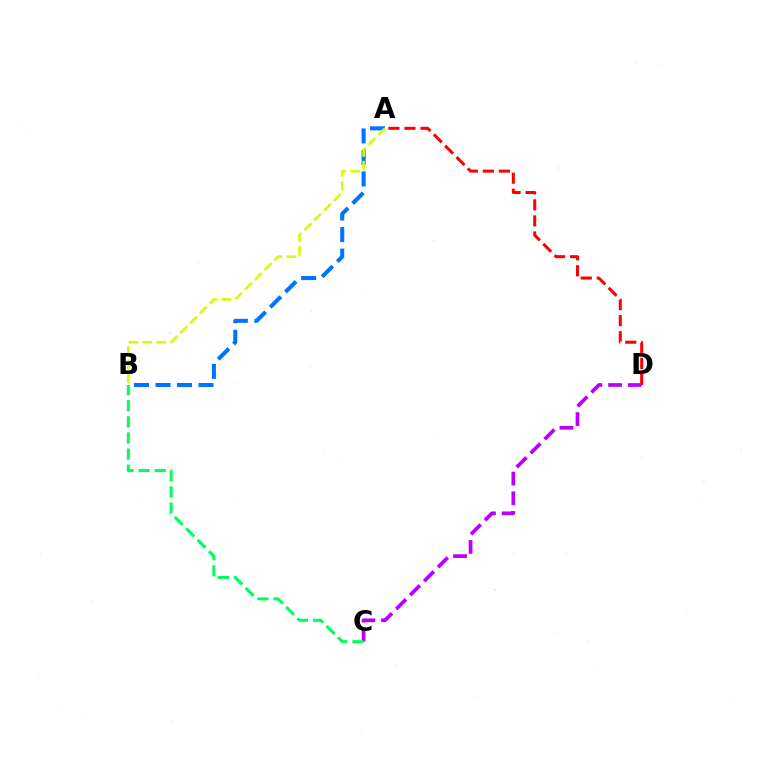{('A', 'B'): [{'color': '#0074ff', 'line_style': 'dashed', 'thickness': 2.92}, {'color': '#d1ff00', 'line_style': 'dashed', 'thickness': 1.88}], ('A', 'D'): [{'color': '#ff0000', 'line_style': 'dashed', 'thickness': 2.18}], ('C', 'D'): [{'color': '#b900ff', 'line_style': 'dashed', 'thickness': 2.68}], ('B', 'C'): [{'color': '#00ff5c', 'line_style': 'dashed', 'thickness': 2.19}]}